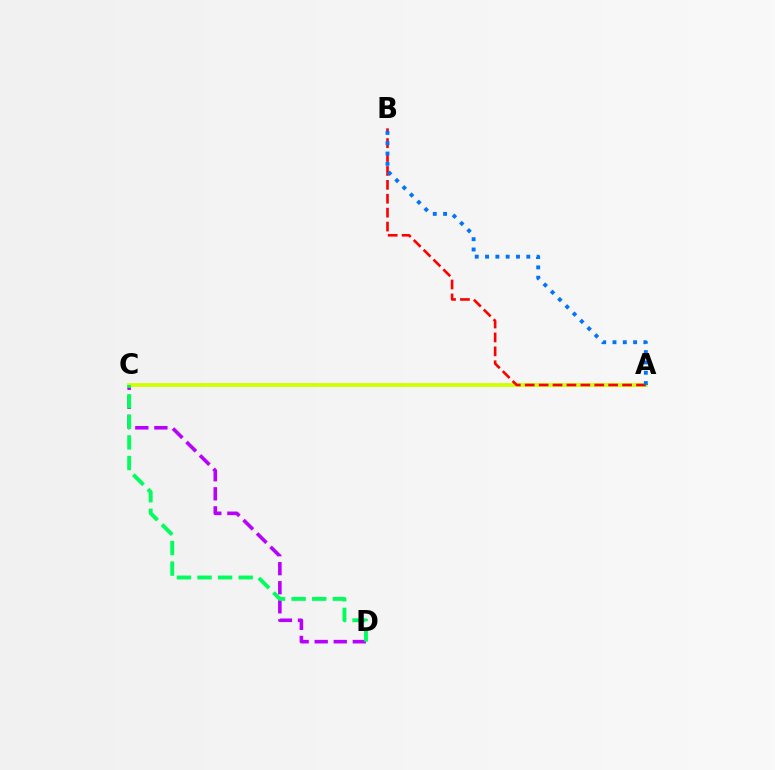{('C', 'D'): [{'color': '#b900ff', 'line_style': 'dashed', 'thickness': 2.59}, {'color': '#00ff5c', 'line_style': 'dashed', 'thickness': 2.8}], ('A', 'C'): [{'color': '#d1ff00', 'line_style': 'solid', 'thickness': 2.74}], ('A', 'B'): [{'color': '#ff0000', 'line_style': 'dashed', 'thickness': 1.89}, {'color': '#0074ff', 'line_style': 'dotted', 'thickness': 2.8}]}